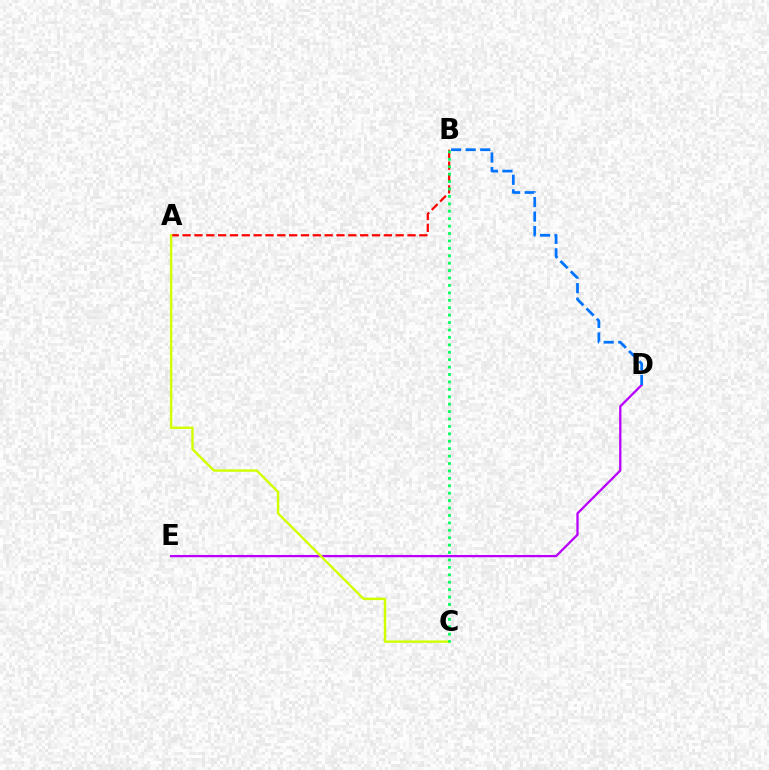{('A', 'B'): [{'color': '#ff0000', 'line_style': 'dashed', 'thickness': 1.61}], ('D', 'E'): [{'color': '#b900ff', 'line_style': 'solid', 'thickness': 1.64}], ('A', 'C'): [{'color': '#d1ff00', 'line_style': 'solid', 'thickness': 1.75}], ('B', 'D'): [{'color': '#0074ff', 'line_style': 'dashed', 'thickness': 1.98}], ('B', 'C'): [{'color': '#00ff5c', 'line_style': 'dotted', 'thickness': 2.02}]}